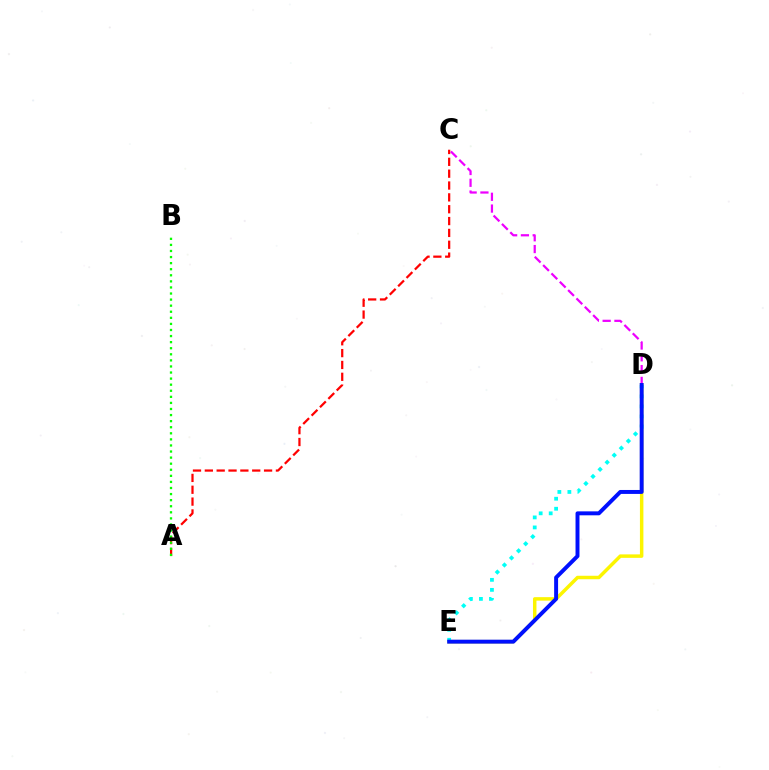{('A', 'C'): [{'color': '#ff0000', 'line_style': 'dashed', 'thickness': 1.61}], ('D', 'E'): [{'color': '#fcf500', 'line_style': 'solid', 'thickness': 2.5}, {'color': '#00fff6', 'line_style': 'dotted', 'thickness': 2.72}, {'color': '#0010ff', 'line_style': 'solid', 'thickness': 2.84}], ('C', 'D'): [{'color': '#ee00ff', 'line_style': 'dashed', 'thickness': 1.6}], ('A', 'B'): [{'color': '#08ff00', 'line_style': 'dotted', 'thickness': 1.65}]}